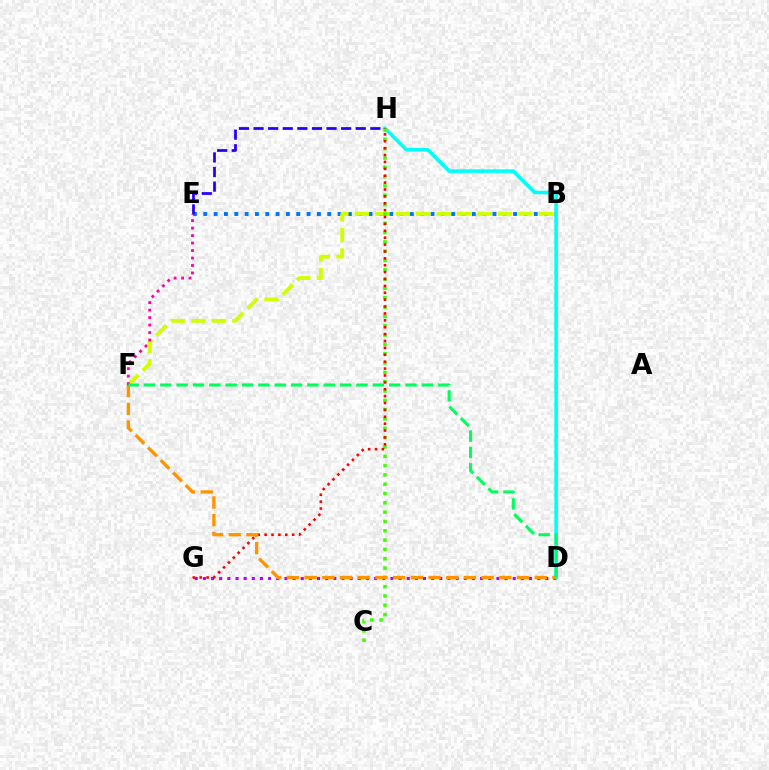{('D', 'G'): [{'color': '#b900ff', 'line_style': 'dotted', 'thickness': 2.22}], ('B', 'E'): [{'color': '#0074ff', 'line_style': 'dotted', 'thickness': 2.81}], ('B', 'F'): [{'color': '#d1ff00', 'line_style': 'dashed', 'thickness': 2.78}], ('E', 'H'): [{'color': '#2500ff', 'line_style': 'dashed', 'thickness': 1.98}], ('D', 'H'): [{'color': '#00fff6', 'line_style': 'solid', 'thickness': 2.57}], ('C', 'H'): [{'color': '#3dff00', 'line_style': 'dotted', 'thickness': 2.53}], ('G', 'H'): [{'color': '#ff0000', 'line_style': 'dotted', 'thickness': 1.87}], ('D', 'F'): [{'color': '#ff9400', 'line_style': 'dashed', 'thickness': 2.4}, {'color': '#00ff5c', 'line_style': 'dashed', 'thickness': 2.22}], ('E', 'F'): [{'color': '#ff00ac', 'line_style': 'dotted', 'thickness': 2.03}]}